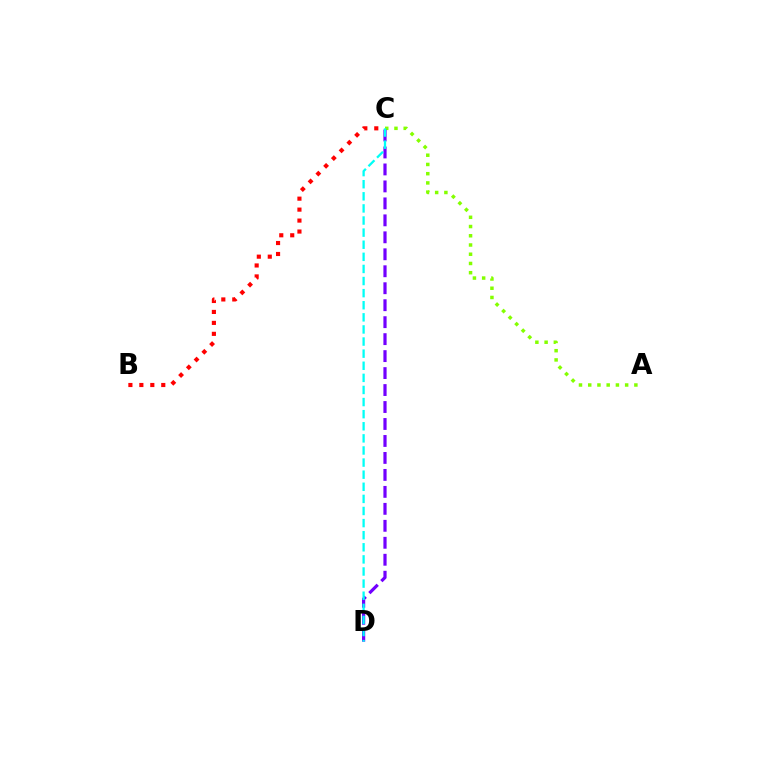{('B', 'C'): [{'color': '#ff0000', 'line_style': 'dotted', 'thickness': 2.98}], ('A', 'C'): [{'color': '#84ff00', 'line_style': 'dotted', 'thickness': 2.51}], ('C', 'D'): [{'color': '#7200ff', 'line_style': 'dashed', 'thickness': 2.31}, {'color': '#00fff6', 'line_style': 'dashed', 'thickness': 1.64}]}